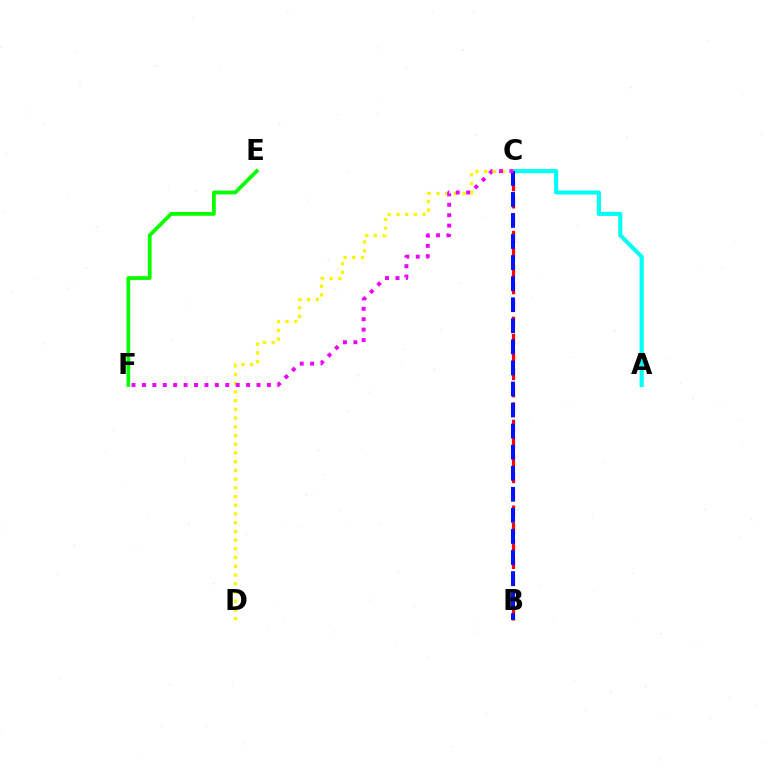{('B', 'C'): [{'color': '#ff0000', 'line_style': 'dashed', 'thickness': 2.33}, {'color': '#0010ff', 'line_style': 'dashed', 'thickness': 2.86}], ('A', 'C'): [{'color': '#00fff6', 'line_style': 'solid', 'thickness': 2.95}], ('C', 'D'): [{'color': '#fcf500', 'line_style': 'dotted', 'thickness': 2.37}], ('E', 'F'): [{'color': '#08ff00', 'line_style': 'solid', 'thickness': 2.7}], ('C', 'F'): [{'color': '#ee00ff', 'line_style': 'dotted', 'thickness': 2.83}]}